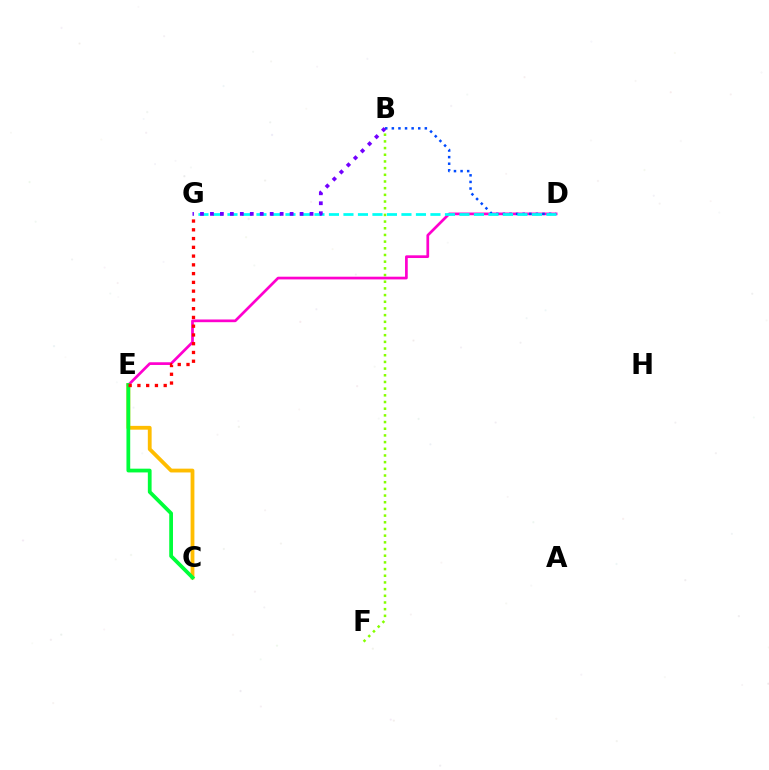{('C', 'E'): [{'color': '#ffbd00', 'line_style': 'solid', 'thickness': 2.74}, {'color': '#00ff39', 'line_style': 'solid', 'thickness': 2.7}], ('B', 'F'): [{'color': '#84ff00', 'line_style': 'dotted', 'thickness': 1.82}], ('D', 'E'): [{'color': '#ff00cf', 'line_style': 'solid', 'thickness': 1.95}], ('B', 'D'): [{'color': '#004bff', 'line_style': 'dotted', 'thickness': 1.79}], ('D', 'G'): [{'color': '#00fff6', 'line_style': 'dashed', 'thickness': 1.97}], ('B', 'G'): [{'color': '#7200ff', 'line_style': 'dotted', 'thickness': 2.71}], ('E', 'G'): [{'color': '#ff0000', 'line_style': 'dotted', 'thickness': 2.38}]}